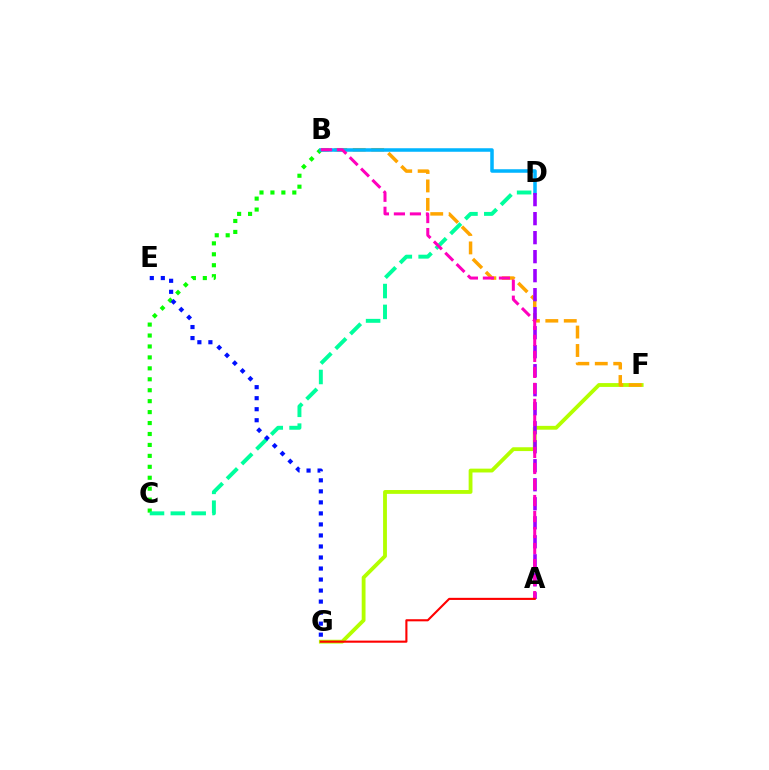{('F', 'G'): [{'color': '#b3ff00', 'line_style': 'solid', 'thickness': 2.75}], ('B', 'C'): [{'color': '#08ff00', 'line_style': 'dotted', 'thickness': 2.97}], ('B', 'F'): [{'color': '#ffa500', 'line_style': 'dashed', 'thickness': 2.51}], ('B', 'D'): [{'color': '#00b5ff', 'line_style': 'solid', 'thickness': 2.53}], ('C', 'D'): [{'color': '#00ff9d', 'line_style': 'dashed', 'thickness': 2.83}], ('A', 'D'): [{'color': '#9b00ff', 'line_style': 'dashed', 'thickness': 2.58}], ('A', 'B'): [{'color': '#ff00bd', 'line_style': 'dashed', 'thickness': 2.18}], ('A', 'G'): [{'color': '#ff0000', 'line_style': 'solid', 'thickness': 1.52}], ('E', 'G'): [{'color': '#0010ff', 'line_style': 'dotted', 'thickness': 3.0}]}